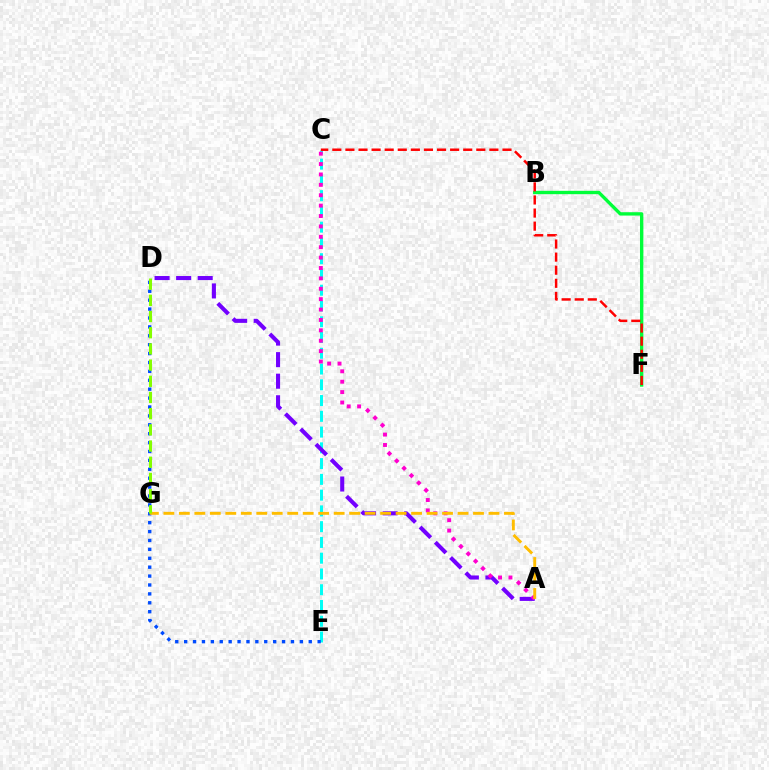{('C', 'E'): [{'color': '#00fff6', 'line_style': 'dashed', 'thickness': 2.14}], ('D', 'E'): [{'color': '#004bff', 'line_style': 'dotted', 'thickness': 2.42}], ('A', 'D'): [{'color': '#7200ff', 'line_style': 'dashed', 'thickness': 2.93}], ('B', 'F'): [{'color': '#00ff39', 'line_style': 'solid', 'thickness': 2.41}], ('C', 'F'): [{'color': '#ff0000', 'line_style': 'dashed', 'thickness': 1.78}], ('A', 'C'): [{'color': '#ff00cf', 'line_style': 'dotted', 'thickness': 2.82}], ('A', 'G'): [{'color': '#ffbd00', 'line_style': 'dashed', 'thickness': 2.1}], ('D', 'G'): [{'color': '#84ff00', 'line_style': 'dashed', 'thickness': 2.2}]}